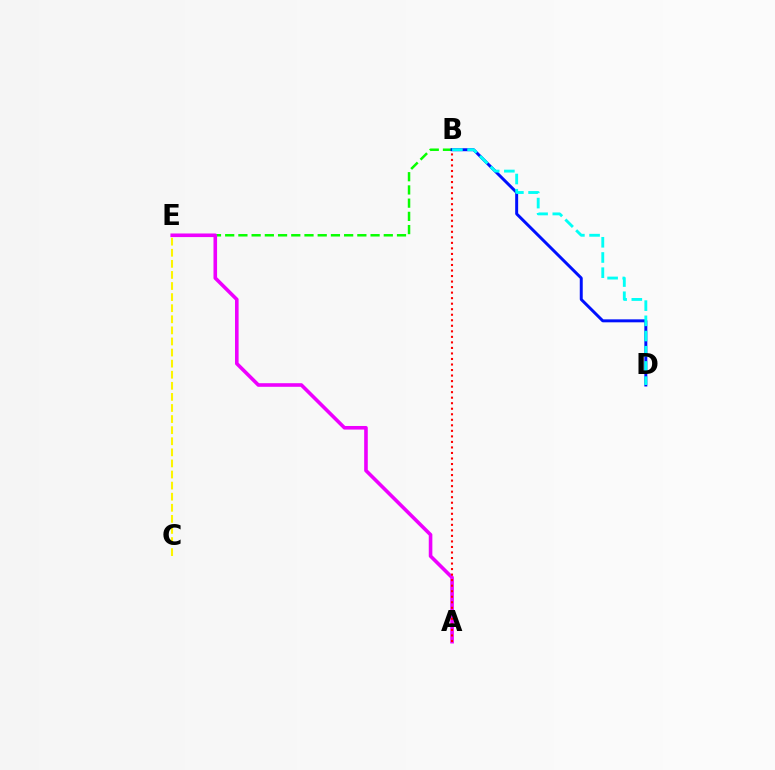{('B', 'E'): [{'color': '#08ff00', 'line_style': 'dashed', 'thickness': 1.8}], ('C', 'E'): [{'color': '#fcf500', 'line_style': 'dashed', 'thickness': 1.51}], ('B', 'D'): [{'color': '#0010ff', 'line_style': 'solid', 'thickness': 2.13}, {'color': '#00fff6', 'line_style': 'dashed', 'thickness': 2.06}], ('A', 'E'): [{'color': '#ee00ff', 'line_style': 'solid', 'thickness': 2.59}], ('A', 'B'): [{'color': '#ff0000', 'line_style': 'dotted', 'thickness': 1.5}]}